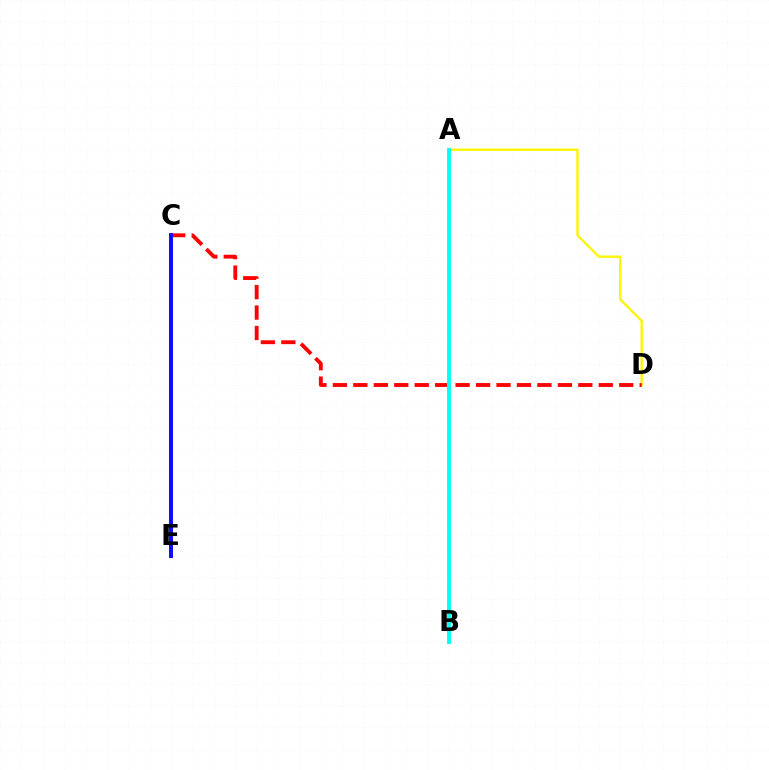{('A', 'D'): [{'color': '#fcf500', 'line_style': 'solid', 'thickness': 1.69}], ('C', 'D'): [{'color': '#ff0000', 'line_style': 'dashed', 'thickness': 2.78}], ('A', 'B'): [{'color': '#00fff6', 'line_style': 'solid', 'thickness': 2.78}], ('C', 'E'): [{'color': '#ee00ff', 'line_style': 'solid', 'thickness': 2.92}, {'color': '#08ff00', 'line_style': 'dotted', 'thickness': 1.58}, {'color': '#0010ff', 'line_style': 'solid', 'thickness': 2.68}]}